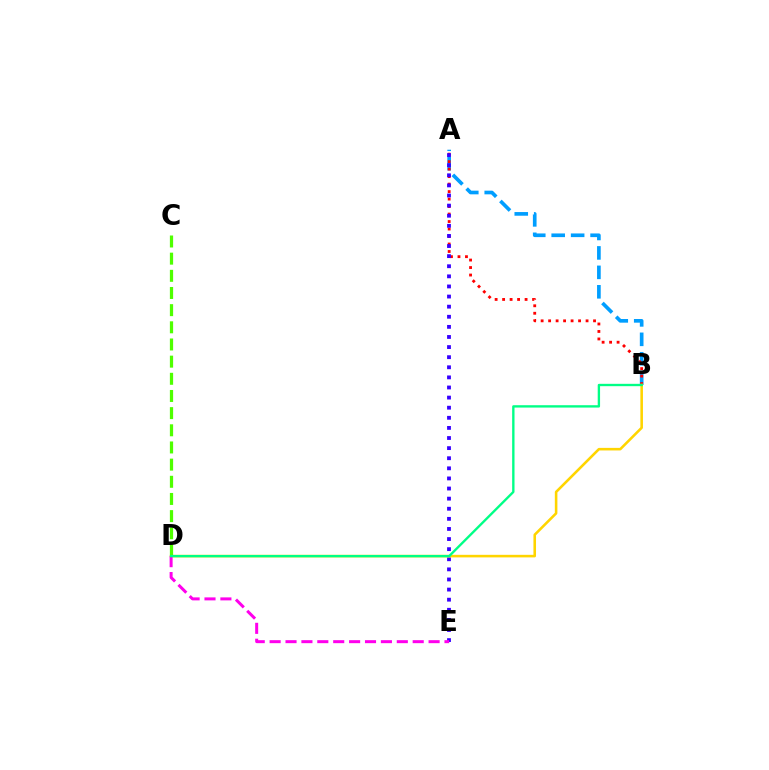{('A', 'B'): [{'color': '#009eff', 'line_style': 'dashed', 'thickness': 2.64}, {'color': '#ff0000', 'line_style': 'dotted', 'thickness': 2.03}], ('A', 'E'): [{'color': '#3700ff', 'line_style': 'dotted', 'thickness': 2.75}], ('B', 'D'): [{'color': '#ffd500', 'line_style': 'solid', 'thickness': 1.85}, {'color': '#00ff86', 'line_style': 'solid', 'thickness': 1.69}], ('D', 'E'): [{'color': '#ff00ed', 'line_style': 'dashed', 'thickness': 2.16}], ('C', 'D'): [{'color': '#4fff00', 'line_style': 'dashed', 'thickness': 2.33}]}